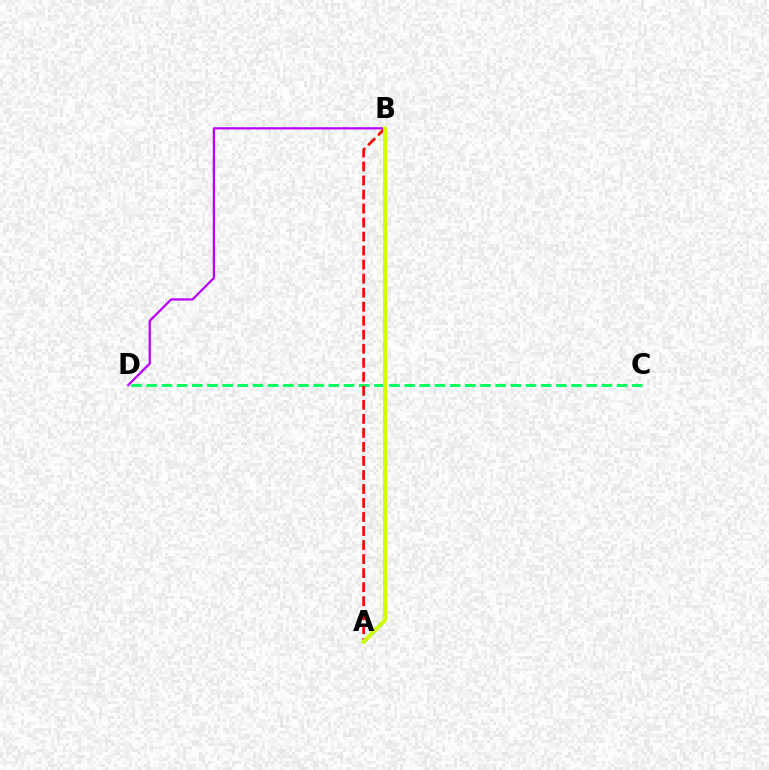{('B', 'D'): [{'color': '#b900ff', 'line_style': 'solid', 'thickness': 1.62}], ('C', 'D'): [{'color': '#00ff5c', 'line_style': 'dashed', 'thickness': 2.06}], ('A', 'B'): [{'color': '#ff0000', 'line_style': 'dashed', 'thickness': 1.91}, {'color': '#0074ff', 'line_style': 'dotted', 'thickness': 2.95}, {'color': '#d1ff00', 'line_style': 'solid', 'thickness': 2.85}]}